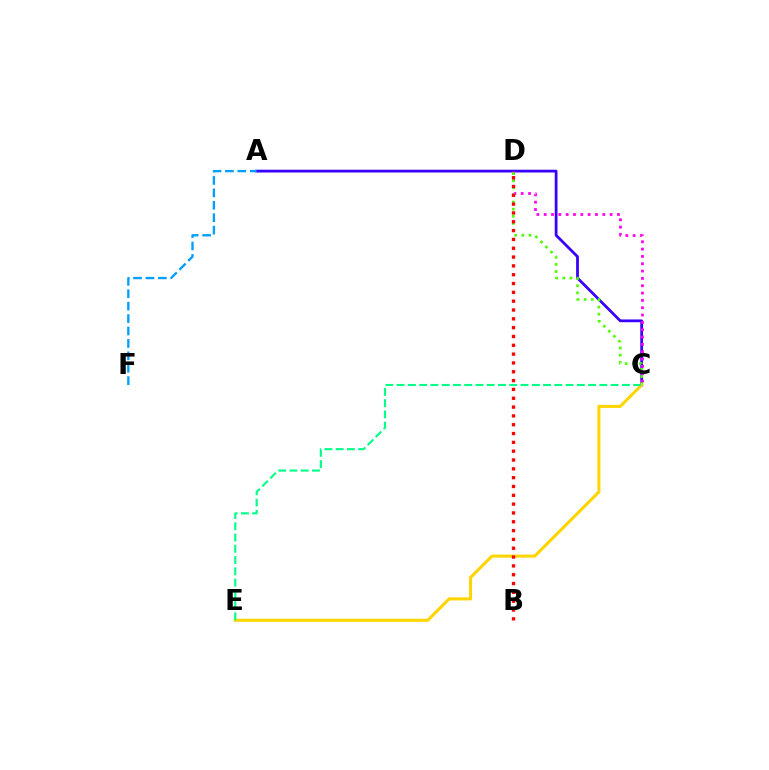{('A', 'C'): [{'color': '#3700ff', 'line_style': 'solid', 'thickness': 1.99}], ('C', 'D'): [{'color': '#ff00ed', 'line_style': 'dotted', 'thickness': 1.99}, {'color': '#4fff00', 'line_style': 'dotted', 'thickness': 1.94}], ('C', 'E'): [{'color': '#ffd500', 'line_style': 'solid', 'thickness': 2.2}, {'color': '#00ff86', 'line_style': 'dashed', 'thickness': 1.53}], ('B', 'D'): [{'color': '#ff0000', 'line_style': 'dotted', 'thickness': 2.4}], ('A', 'F'): [{'color': '#009eff', 'line_style': 'dashed', 'thickness': 1.69}]}